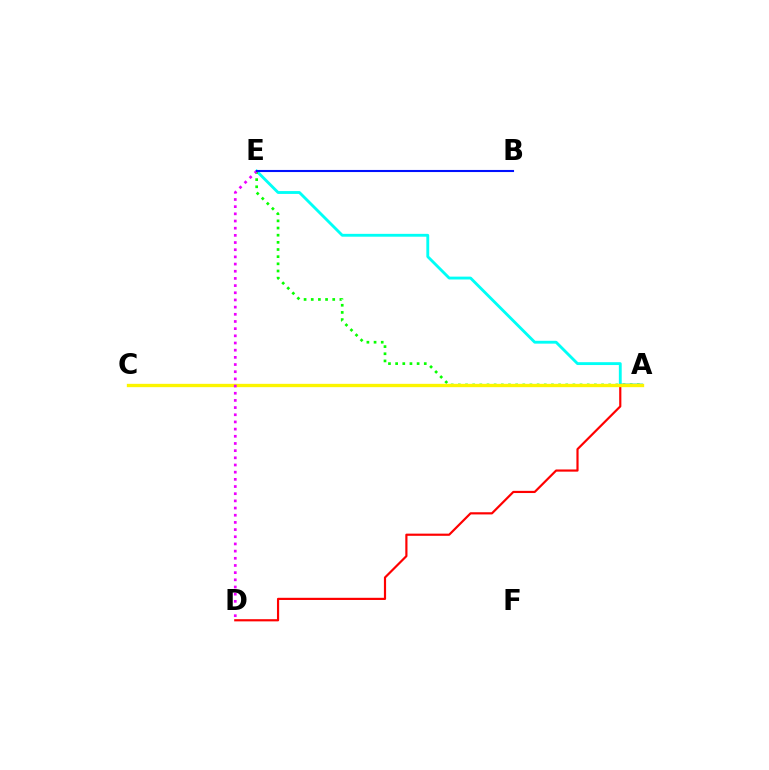{('A', 'E'): [{'color': '#00fff6', 'line_style': 'solid', 'thickness': 2.05}, {'color': '#08ff00', 'line_style': 'dotted', 'thickness': 1.95}], ('A', 'D'): [{'color': '#ff0000', 'line_style': 'solid', 'thickness': 1.57}], ('A', 'C'): [{'color': '#fcf500', 'line_style': 'solid', 'thickness': 2.4}], ('D', 'E'): [{'color': '#ee00ff', 'line_style': 'dotted', 'thickness': 1.95}], ('B', 'E'): [{'color': '#0010ff', 'line_style': 'solid', 'thickness': 1.51}]}